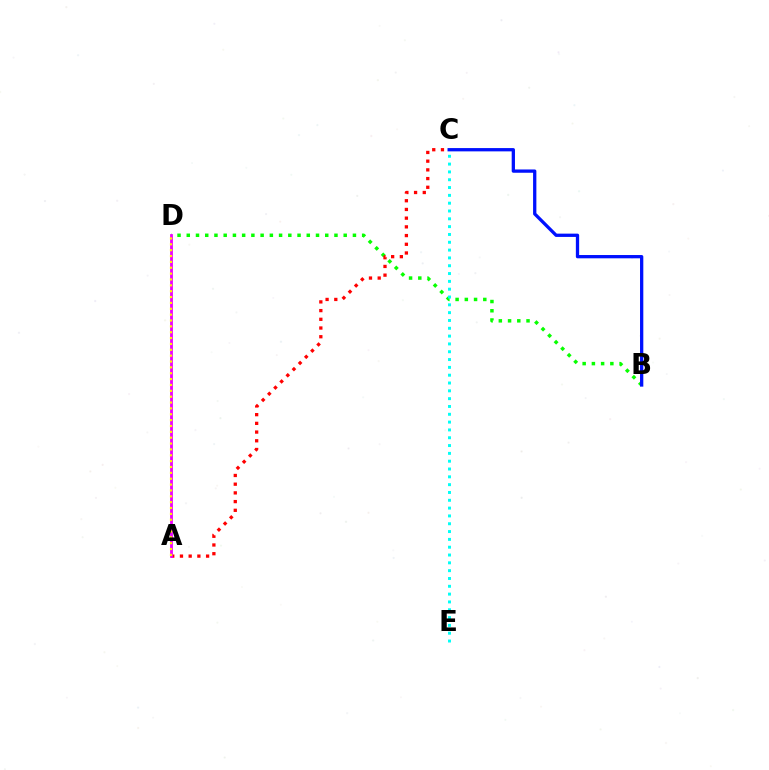{('B', 'D'): [{'color': '#08ff00', 'line_style': 'dotted', 'thickness': 2.51}], ('B', 'C'): [{'color': '#0010ff', 'line_style': 'solid', 'thickness': 2.37}], ('A', 'C'): [{'color': '#ff0000', 'line_style': 'dotted', 'thickness': 2.37}], ('C', 'E'): [{'color': '#00fff6', 'line_style': 'dotted', 'thickness': 2.12}], ('A', 'D'): [{'color': '#ee00ff', 'line_style': 'solid', 'thickness': 2.01}, {'color': '#fcf500', 'line_style': 'dotted', 'thickness': 1.59}]}